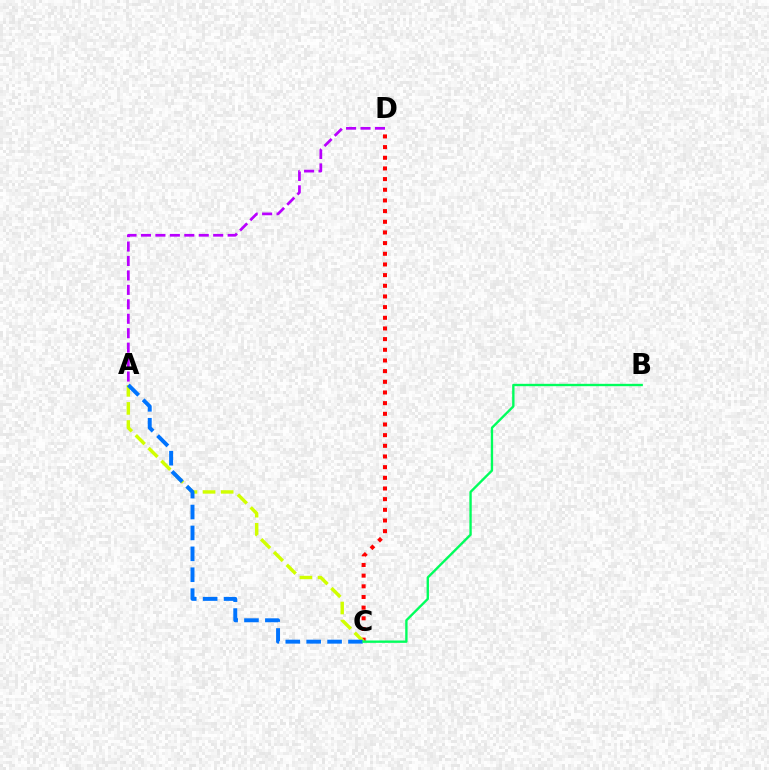{('A', 'D'): [{'color': '#b900ff', 'line_style': 'dashed', 'thickness': 1.96}], ('C', 'D'): [{'color': '#ff0000', 'line_style': 'dotted', 'thickness': 2.9}], ('A', 'C'): [{'color': '#d1ff00', 'line_style': 'dashed', 'thickness': 2.46}, {'color': '#0074ff', 'line_style': 'dashed', 'thickness': 2.84}], ('B', 'C'): [{'color': '#00ff5c', 'line_style': 'solid', 'thickness': 1.7}]}